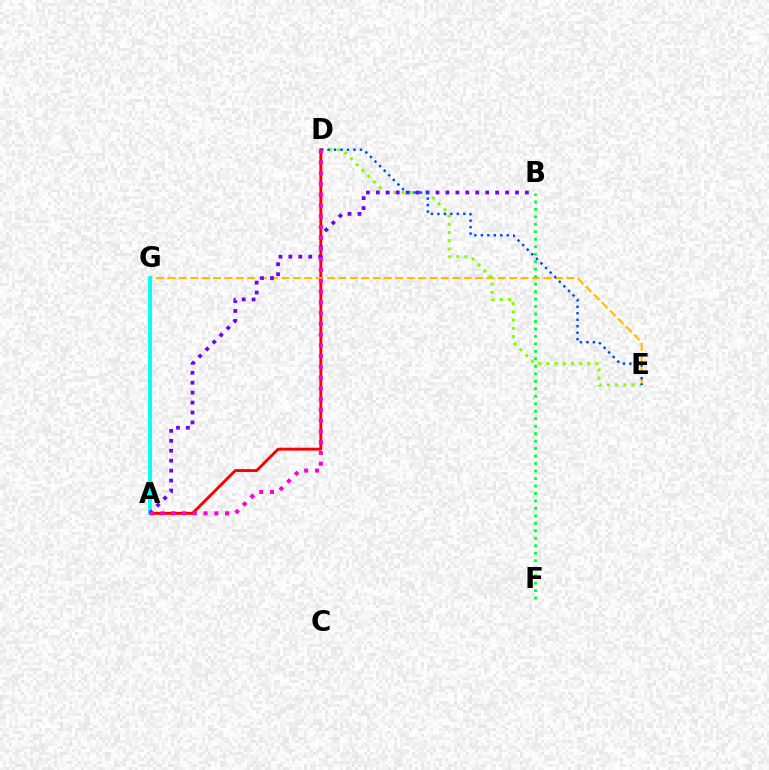{('D', 'E'): [{'color': '#84ff00', 'line_style': 'dotted', 'thickness': 2.23}, {'color': '#004bff', 'line_style': 'dotted', 'thickness': 1.76}], ('A', 'D'): [{'color': '#ff0000', 'line_style': 'solid', 'thickness': 2.08}, {'color': '#ff00cf', 'line_style': 'dotted', 'thickness': 2.92}], ('E', 'G'): [{'color': '#ffbd00', 'line_style': 'dashed', 'thickness': 1.55}], ('A', 'G'): [{'color': '#00fff6', 'line_style': 'solid', 'thickness': 2.81}], ('B', 'F'): [{'color': '#00ff39', 'line_style': 'dotted', 'thickness': 2.03}], ('A', 'B'): [{'color': '#7200ff', 'line_style': 'dotted', 'thickness': 2.7}]}